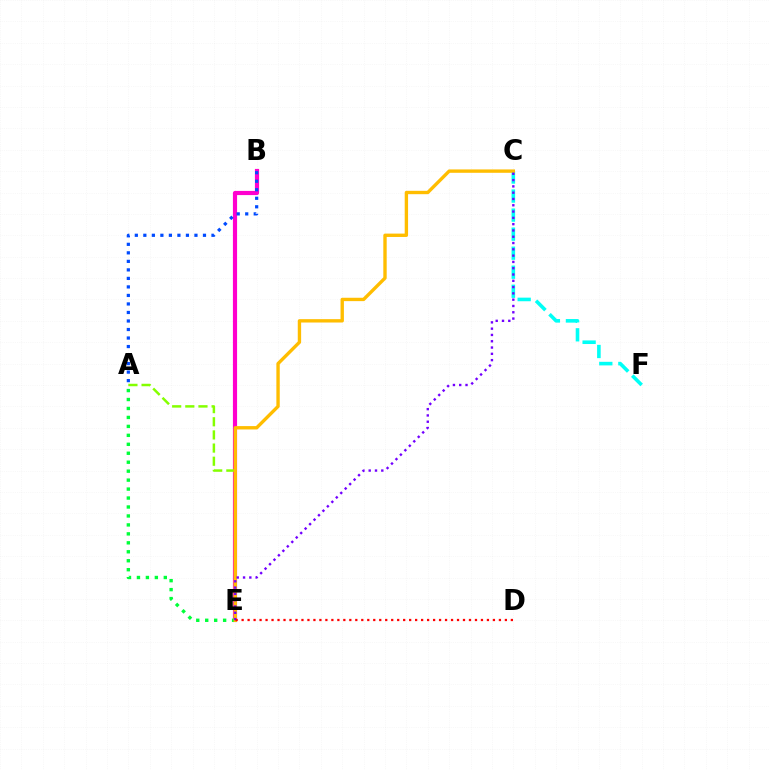{('B', 'E'): [{'color': '#ff00cf', 'line_style': 'solid', 'thickness': 3.0}], ('A', 'E'): [{'color': '#84ff00', 'line_style': 'dashed', 'thickness': 1.79}, {'color': '#00ff39', 'line_style': 'dotted', 'thickness': 2.43}], ('C', 'F'): [{'color': '#00fff6', 'line_style': 'dashed', 'thickness': 2.59}], ('C', 'E'): [{'color': '#ffbd00', 'line_style': 'solid', 'thickness': 2.42}, {'color': '#7200ff', 'line_style': 'dotted', 'thickness': 1.71}], ('A', 'B'): [{'color': '#004bff', 'line_style': 'dotted', 'thickness': 2.31}], ('D', 'E'): [{'color': '#ff0000', 'line_style': 'dotted', 'thickness': 1.63}]}